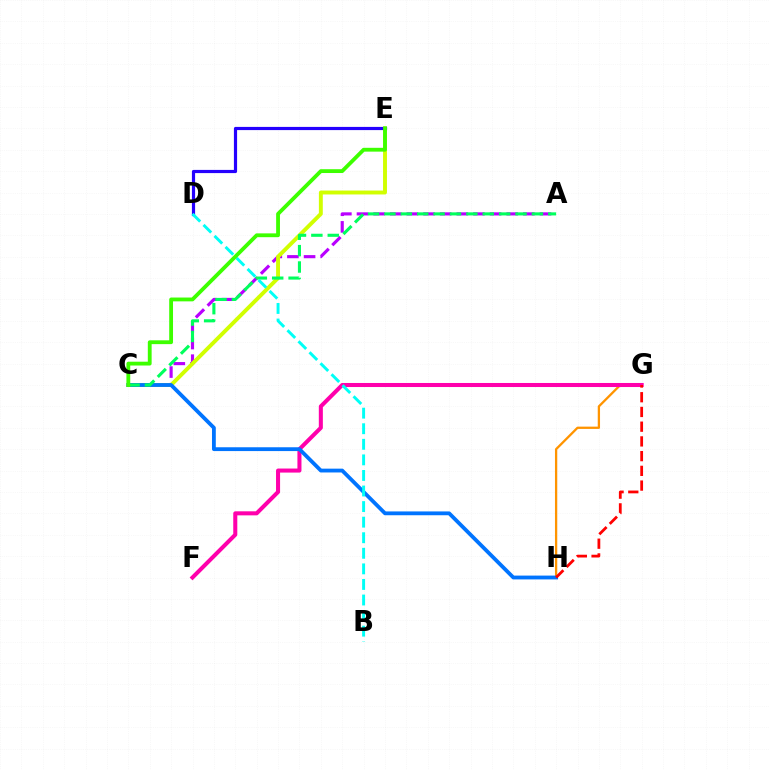{('A', 'C'): [{'color': '#b900ff', 'line_style': 'dashed', 'thickness': 2.26}, {'color': '#00ff5c', 'line_style': 'dashed', 'thickness': 2.23}], ('C', 'E'): [{'color': '#d1ff00', 'line_style': 'solid', 'thickness': 2.82}, {'color': '#3dff00', 'line_style': 'solid', 'thickness': 2.75}], ('G', 'H'): [{'color': '#ff9400', 'line_style': 'solid', 'thickness': 1.65}, {'color': '#ff0000', 'line_style': 'dashed', 'thickness': 2.0}], ('D', 'E'): [{'color': '#2500ff', 'line_style': 'solid', 'thickness': 2.3}], ('F', 'G'): [{'color': '#ff00ac', 'line_style': 'solid', 'thickness': 2.91}], ('C', 'H'): [{'color': '#0074ff', 'line_style': 'solid', 'thickness': 2.75}], ('B', 'D'): [{'color': '#00fff6', 'line_style': 'dashed', 'thickness': 2.12}]}